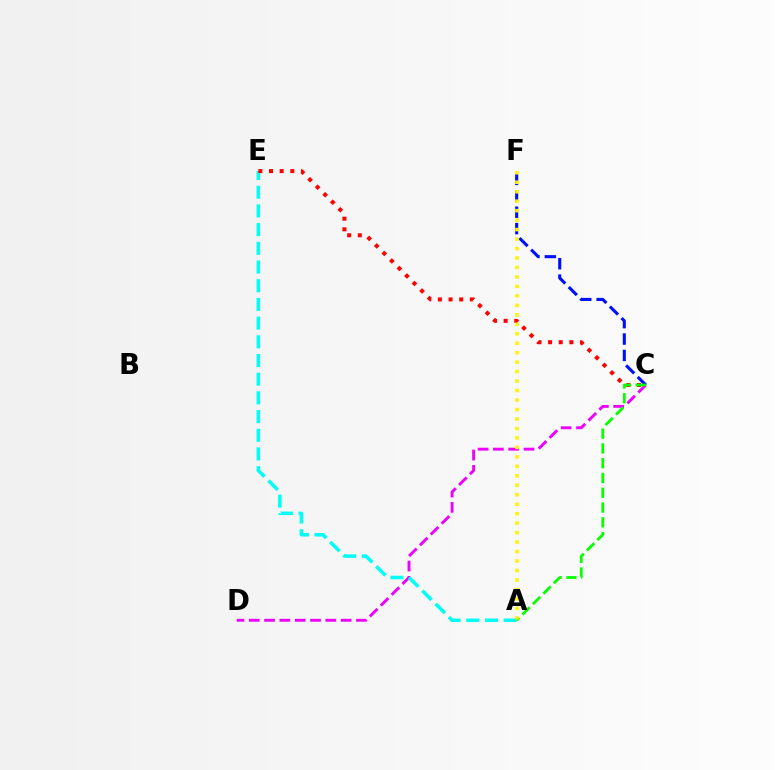{('C', 'D'): [{'color': '#ee00ff', 'line_style': 'dashed', 'thickness': 2.08}], ('C', 'F'): [{'color': '#0010ff', 'line_style': 'dashed', 'thickness': 2.23}], ('A', 'E'): [{'color': '#00fff6', 'line_style': 'dashed', 'thickness': 2.54}], ('C', 'E'): [{'color': '#ff0000', 'line_style': 'dotted', 'thickness': 2.89}], ('A', 'C'): [{'color': '#08ff00', 'line_style': 'dashed', 'thickness': 2.01}], ('A', 'F'): [{'color': '#fcf500', 'line_style': 'dotted', 'thickness': 2.57}]}